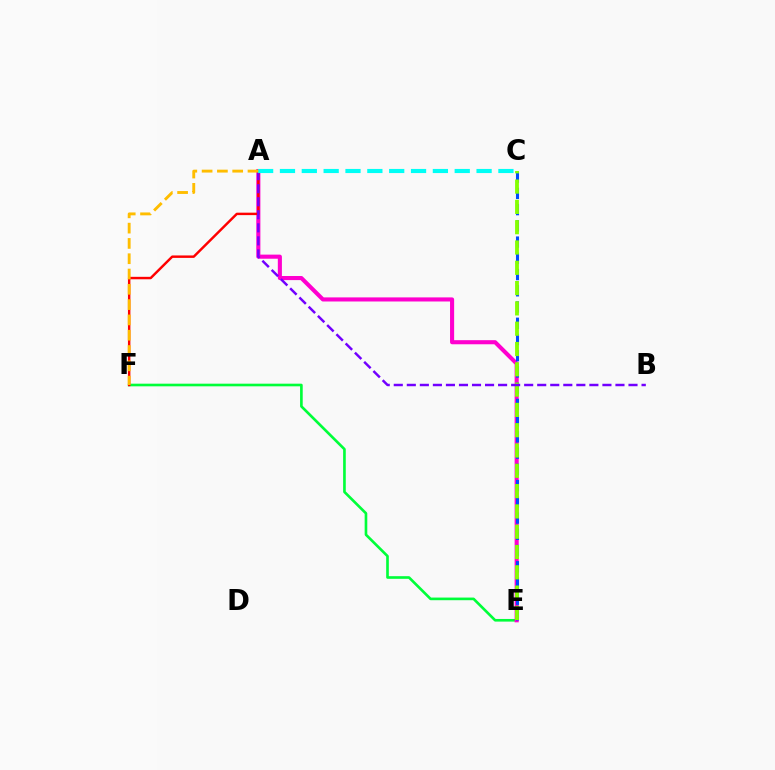{('E', 'F'): [{'color': '#00ff39', 'line_style': 'solid', 'thickness': 1.9}], ('A', 'E'): [{'color': '#ff00cf', 'line_style': 'solid', 'thickness': 2.95}], ('C', 'E'): [{'color': '#004bff', 'line_style': 'dashed', 'thickness': 2.21}, {'color': '#84ff00', 'line_style': 'dashed', 'thickness': 2.76}], ('A', 'F'): [{'color': '#ff0000', 'line_style': 'solid', 'thickness': 1.76}, {'color': '#ffbd00', 'line_style': 'dashed', 'thickness': 2.08}], ('A', 'B'): [{'color': '#7200ff', 'line_style': 'dashed', 'thickness': 1.77}], ('A', 'C'): [{'color': '#00fff6', 'line_style': 'dashed', 'thickness': 2.97}]}